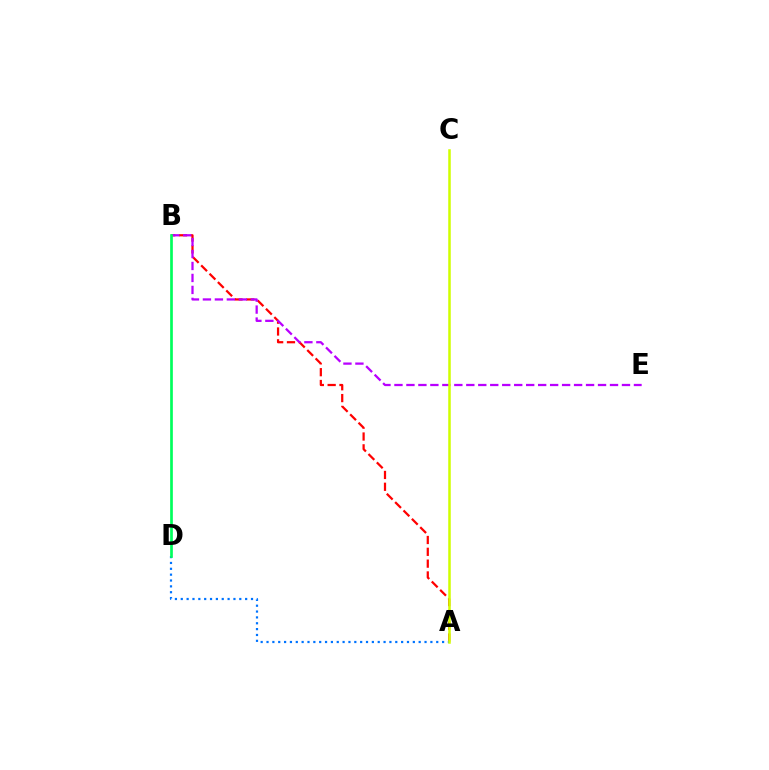{('A', 'B'): [{'color': '#ff0000', 'line_style': 'dashed', 'thickness': 1.61}], ('B', 'E'): [{'color': '#b900ff', 'line_style': 'dashed', 'thickness': 1.63}], ('A', 'D'): [{'color': '#0074ff', 'line_style': 'dotted', 'thickness': 1.59}], ('B', 'D'): [{'color': '#00ff5c', 'line_style': 'solid', 'thickness': 1.94}], ('A', 'C'): [{'color': '#d1ff00', 'line_style': 'solid', 'thickness': 1.82}]}